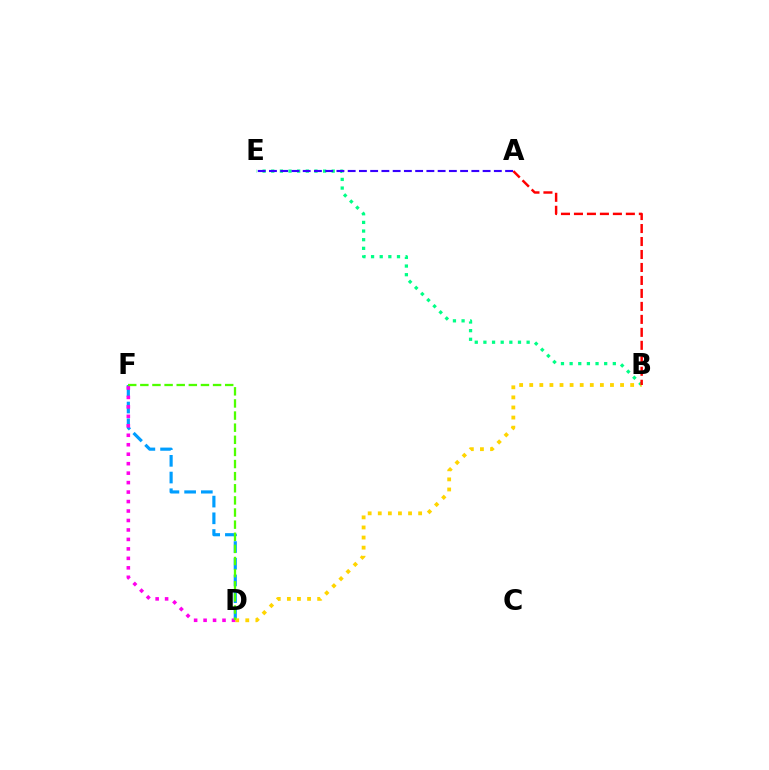{('D', 'F'): [{'color': '#009eff', 'line_style': 'dashed', 'thickness': 2.27}, {'color': '#ff00ed', 'line_style': 'dotted', 'thickness': 2.57}, {'color': '#4fff00', 'line_style': 'dashed', 'thickness': 1.65}], ('B', 'E'): [{'color': '#00ff86', 'line_style': 'dotted', 'thickness': 2.35}], ('B', 'D'): [{'color': '#ffd500', 'line_style': 'dotted', 'thickness': 2.74}], ('A', 'B'): [{'color': '#ff0000', 'line_style': 'dashed', 'thickness': 1.76}], ('A', 'E'): [{'color': '#3700ff', 'line_style': 'dashed', 'thickness': 1.53}]}